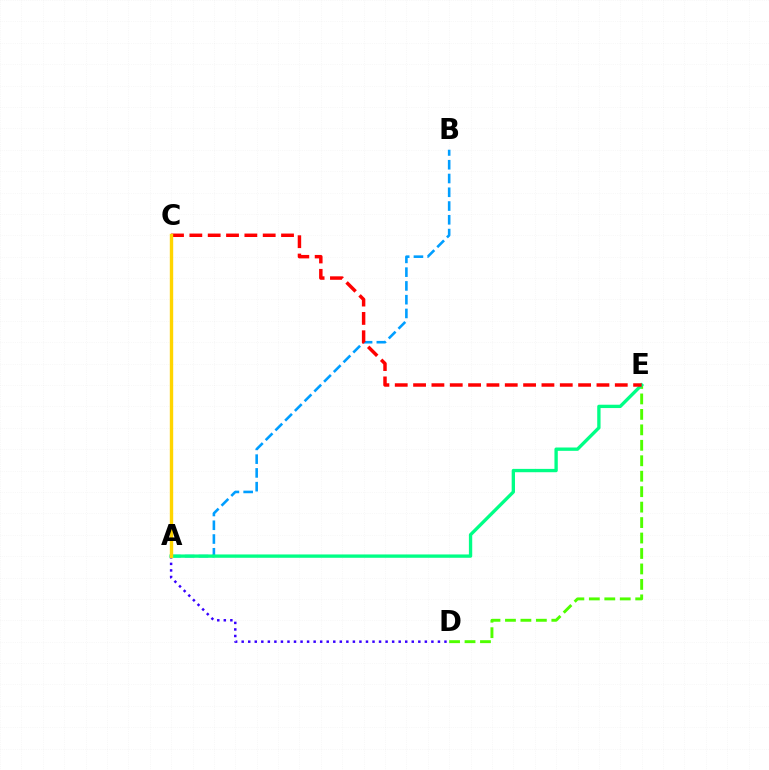{('A', 'B'): [{'color': '#009eff', 'line_style': 'dashed', 'thickness': 1.87}], ('A', 'C'): [{'color': '#ff00ed', 'line_style': 'solid', 'thickness': 2.04}, {'color': '#ffd500', 'line_style': 'solid', 'thickness': 2.44}], ('A', 'D'): [{'color': '#3700ff', 'line_style': 'dotted', 'thickness': 1.78}], ('D', 'E'): [{'color': '#4fff00', 'line_style': 'dashed', 'thickness': 2.1}], ('A', 'E'): [{'color': '#00ff86', 'line_style': 'solid', 'thickness': 2.4}], ('C', 'E'): [{'color': '#ff0000', 'line_style': 'dashed', 'thickness': 2.49}]}